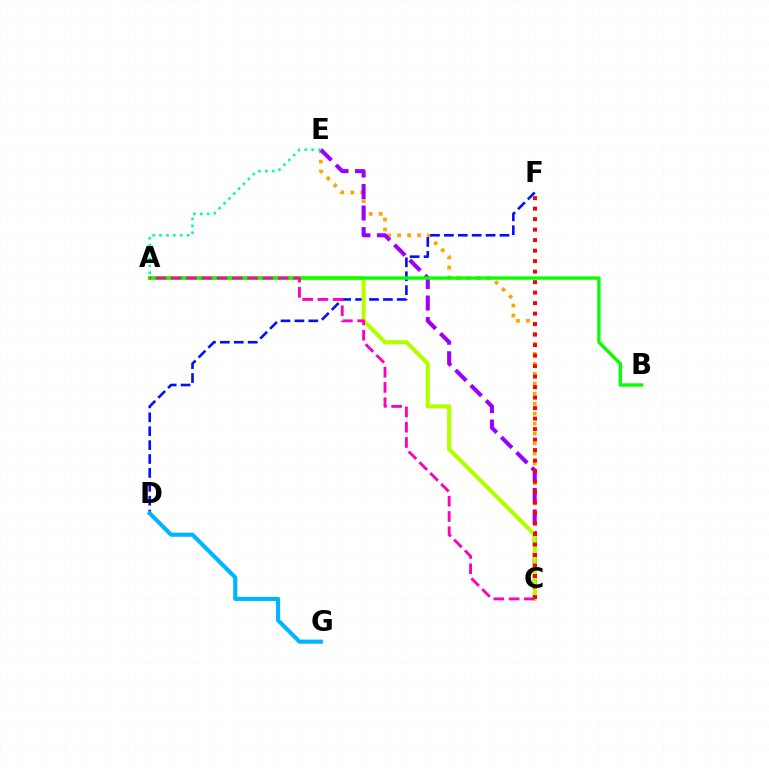{('C', 'E'): [{'color': '#ffa500', 'line_style': 'dotted', 'thickness': 2.71}, {'color': '#9b00ff', 'line_style': 'dashed', 'thickness': 2.92}], ('A', 'E'): [{'color': '#00ff9d', 'line_style': 'dotted', 'thickness': 1.87}], ('D', 'F'): [{'color': '#0010ff', 'line_style': 'dashed', 'thickness': 1.89}], ('A', 'C'): [{'color': '#b3ff00', 'line_style': 'solid', 'thickness': 2.97}, {'color': '#ff00bd', 'line_style': 'dashed', 'thickness': 2.08}], ('C', 'F'): [{'color': '#ff0000', 'line_style': 'dotted', 'thickness': 2.85}], ('A', 'B'): [{'color': '#08ff00', 'line_style': 'solid', 'thickness': 2.43}], ('D', 'G'): [{'color': '#00b5ff', 'line_style': 'solid', 'thickness': 2.96}]}